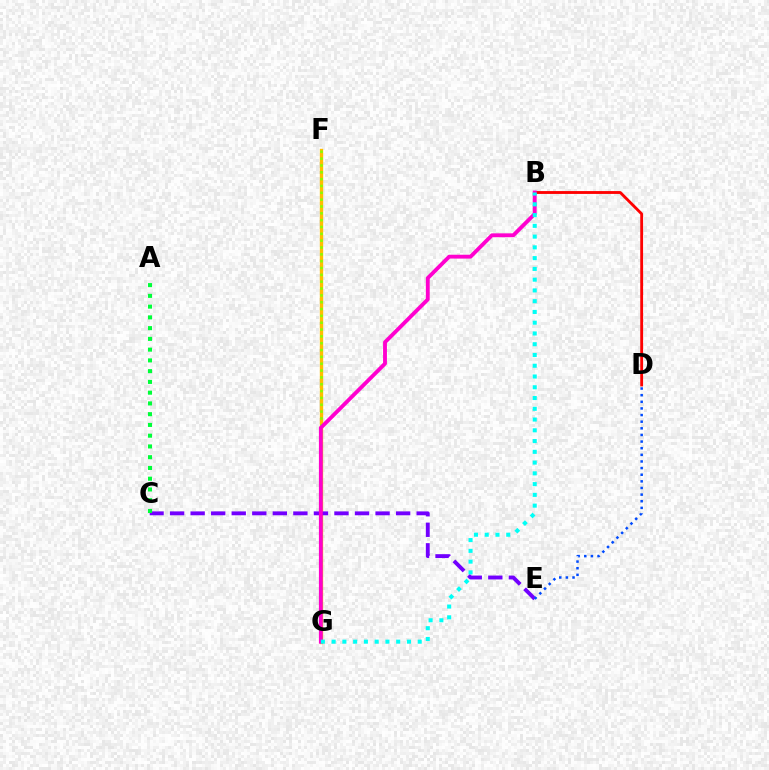{('F', 'G'): [{'color': '#ffbd00', 'line_style': 'solid', 'thickness': 2.41}, {'color': '#84ff00', 'line_style': 'dotted', 'thickness': 1.86}], ('C', 'E'): [{'color': '#7200ff', 'line_style': 'dashed', 'thickness': 2.79}], ('B', 'D'): [{'color': '#ff0000', 'line_style': 'solid', 'thickness': 2.05}], ('D', 'E'): [{'color': '#004bff', 'line_style': 'dotted', 'thickness': 1.8}], ('B', 'G'): [{'color': '#ff00cf', 'line_style': 'solid', 'thickness': 2.78}, {'color': '#00fff6', 'line_style': 'dotted', 'thickness': 2.92}], ('A', 'C'): [{'color': '#00ff39', 'line_style': 'dotted', 'thickness': 2.92}]}